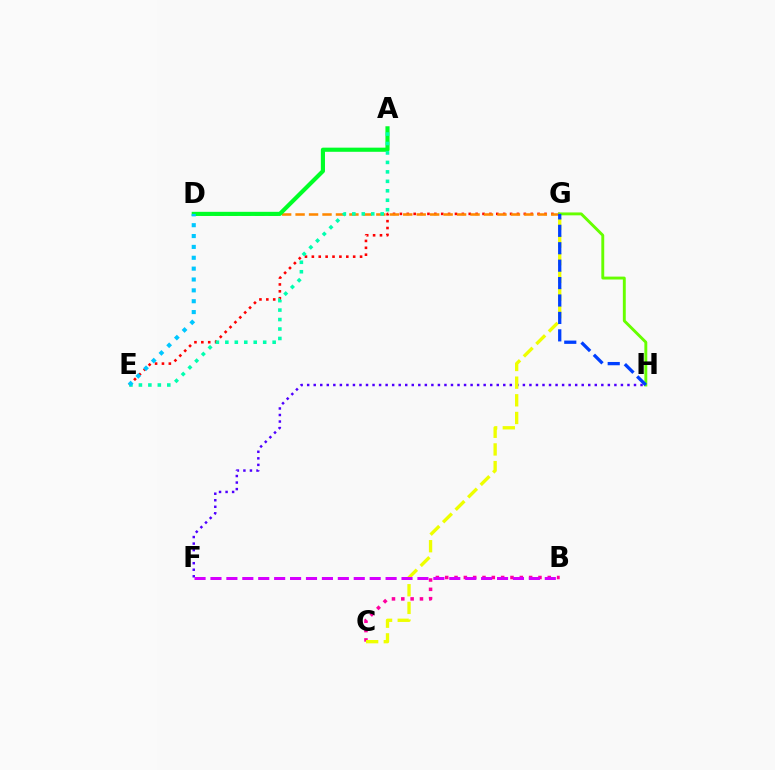{('E', 'G'): [{'color': '#ff0000', 'line_style': 'dotted', 'thickness': 1.87}], ('D', 'G'): [{'color': '#ff8800', 'line_style': 'dashed', 'thickness': 1.83}], ('B', 'C'): [{'color': '#ff00a0', 'line_style': 'dotted', 'thickness': 2.53}], ('A', 'D'): [{'color': '#00ff27', 'line_style': 'solid', 'thickness': 2.98}], ('F', 'H'): [{'color': '#4f00ff', 'line_style': 'dotted', 'thickness': 1.78}], ('G', 'H'): [{'color': '#66ff00', 'line_style': 'solid', 'thickness': 2.09}, {'color': '#003fff', 'line_style': 'dashed', 'thickness': 2.37}], ('C', 'G'): [{'color': '#eeff00', 'line_style': 'dashed', 'thickness': 2.4}], ('A', 'E'): [{'color': '#00ffaf', 'line_style': 'dotted', 'thickness': 2.57}], ('B', 'F'): [{'color': '#d600ff', 'line_style': 'dashed', 'thickness': 2.16}], ('D', 'E'): [{'color': '#00c7ff', 'line_style': 'dotted', 'thickness': 2.95}]}